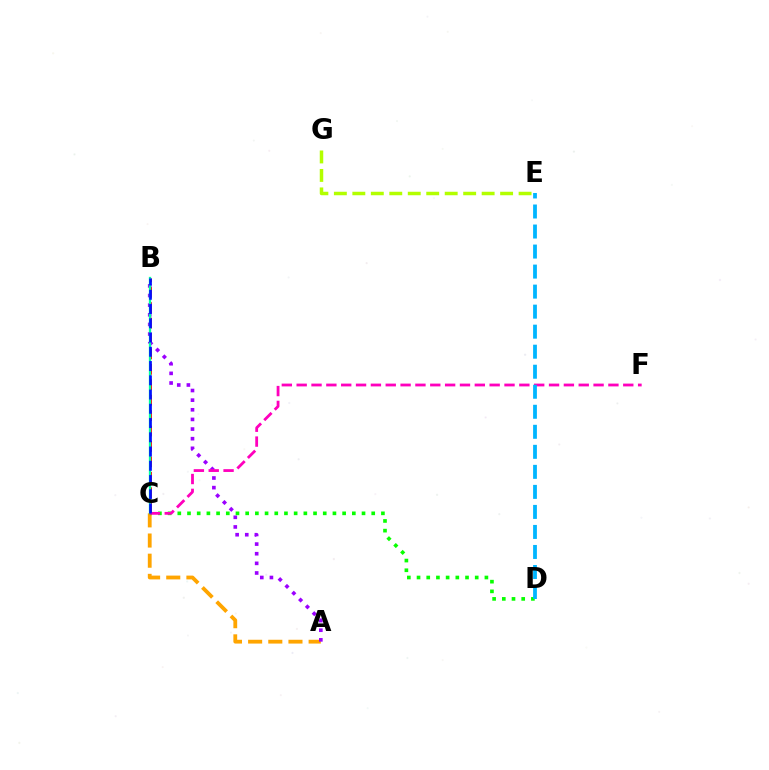{('A', 'C'): [{'color': '#ffa500', 'line_style': 'dashed', 'thickness': 2.74}], ('B', 'C'): [{'color': '#ff0000', 'line_style': 'dashed', 'thickness': 2.09}, {'color': '#00ff9d', 'line_style': 'solid', 'thickness': 1.65}, {'color': '#0010ff', 'line_style': 'dashed', 'thickness': 1.94}], ('A', 'B'): [{'color': '#9b00ff', 'line_style': 'dotted', 'thickness': 2.62}], ('C', 'D'): [{'color': '#08ff00', 'line_style': 'dotted', 'thickness': 2.63}], ('C', 'F'): [{'color': '#ff00bd', 'line_style': 'dashed', 'thickness': 2.02}], ('E', 'G'): [{'color': '#b3ff00', 'line_style': 'dashed', 'thickness': 2.51}], ('D', 'E'): [{'color': '#00b5ff', 'line_style': 'dashed', 'thickness': 2.72}]}